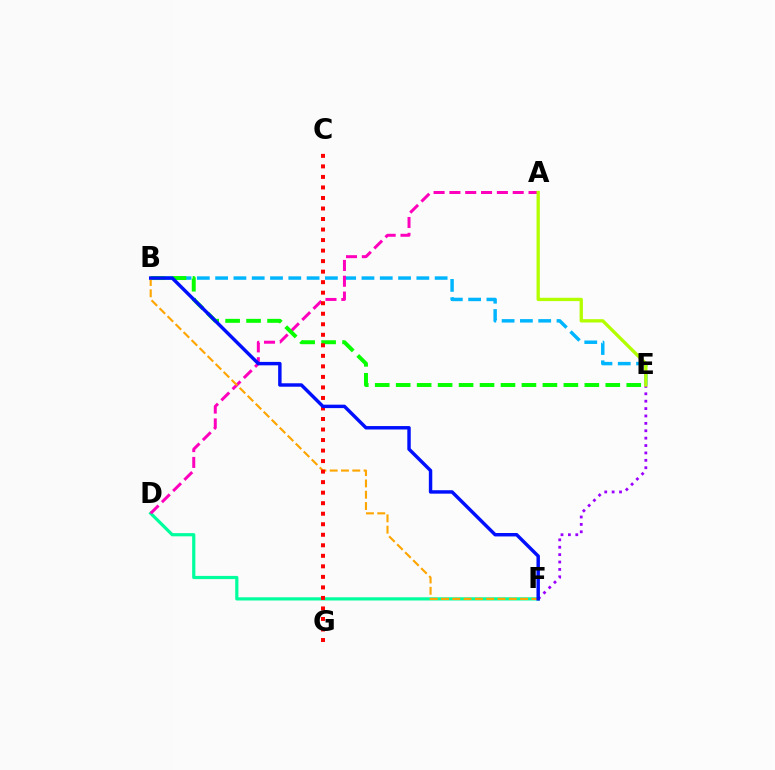{('B', 'E'): [{'color': '#00b5ff', 'line_style': 'dashed', 'thickness': 2.49}, {'color': '#08ff00', 'line_style': 'dashed', 'thickness': 2.85}], ('D', 'F'): [{'color': '#00ff9d', 'line_style': 'solid', 'thickness': 2.3}], ('A', 'D'): [{'color': '#ff00bd', 'line_style': 'dashed', 'thickness': 2.15}], ('E', 'F'): [{'color': '#9b00ff', 'line_style': 'dotted', 'thickness': 2.01}], ('B', 'F'): [{'color': '#ffa500', 'line_style': 'dashed', 'thickness': 1.53}, {'color': '#0010ff', 'line_style': 'solid', 'thickness': 2.47}], ('C', 'G'): [{'color': '#ff0000', 'line_style': 'dotted', 'thickness': 2.86}], ('A', 'E'): [{'color': '#b3ff00', 'line_style': 'solid', 'thickness': 2.39}]}